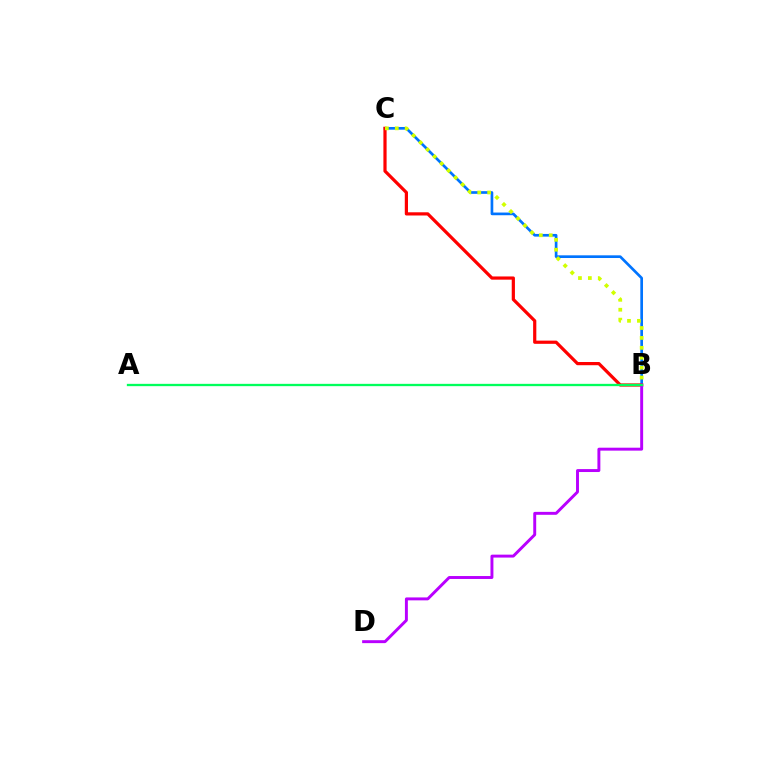{('B', 'C'): [{'color': '#0074ff', 'line_style': 'solid', 'thickness': 1.93}, {'color': '#ff0000', 'line_style': 'solid', 'thickness': 2.31}, {'color': '#d1ff00', 'line_style': 'dotted', 'thickness': 2.69}], ('B', 'D'): [{'color': '#b900ff', 'line_style': 'solid', 'thickness': 2.11}], ('A', 'B'): [{'color': '#00ff5c', 'line_style': 'solid', 'thickness': 1.66}]}